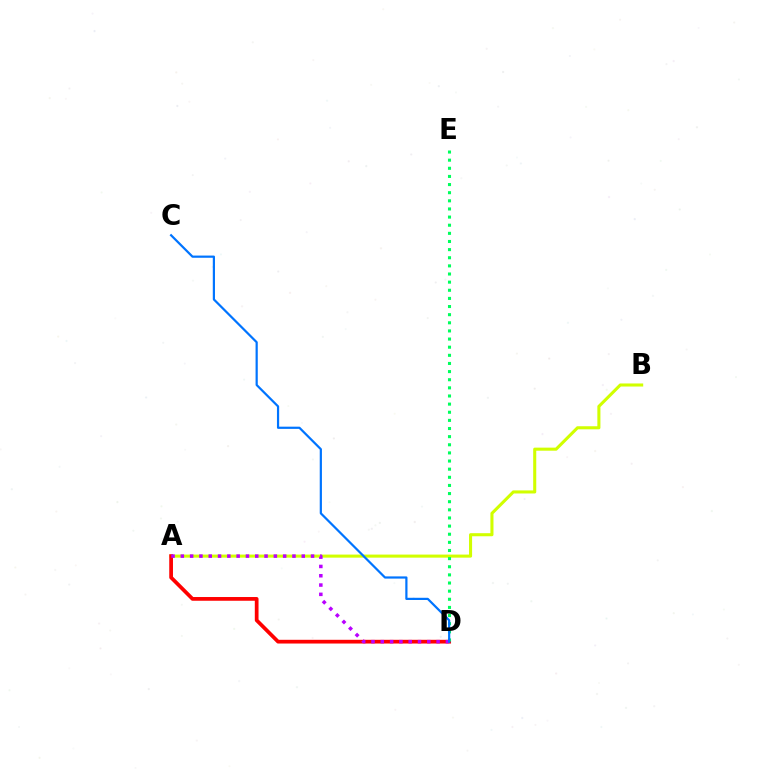{('A', 'B'): [{'color': '#d1ff00', 'line_style': 'solid', 'thickness': 2.21}], ('A', 'D'): [{'color': '#ff0000', 'line_style': 'solid', 'thickness': 2.69}, {'color': '#b900ff', 'line_style': 'dotted', 'thickness': 2.53}], ('D', 'E'): [{'color': '#00ff5c', 'line_style': 'dotted', 'thickness': 2.21}], ('C', 'D'): [{'color': '#0074ff', 'line_style': 'solid', 'thickness': 1.59}]}